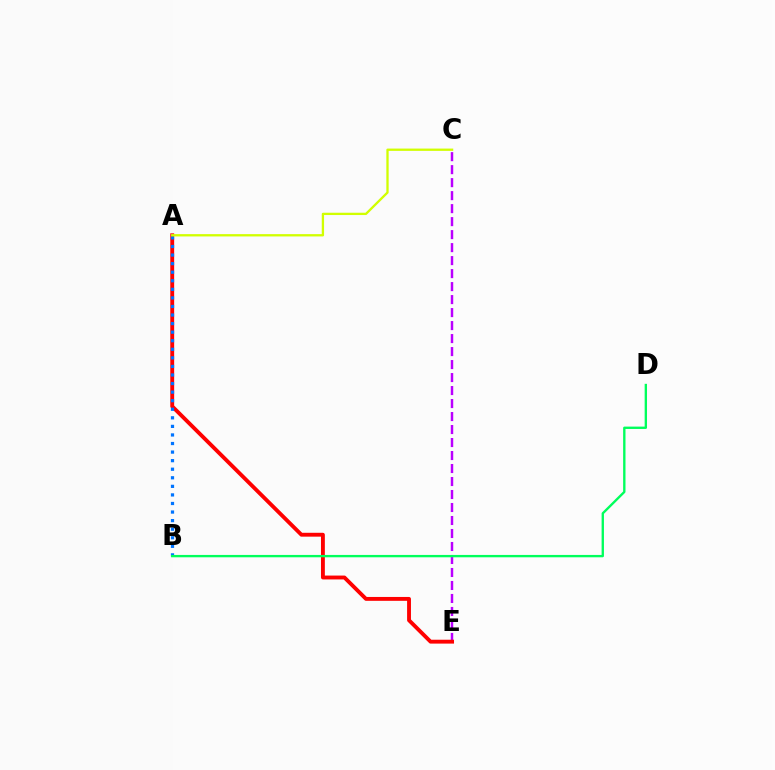{('C', 'E'): [{'color': '#b900ff', 'line_style': 'dashed', 'thickness': 1.77}], ('A', 'E'): [{'color': '#ff0000', 'line_style': 'solid', 'thickness': 2.79}], ('A', 'B'): [{'color': '#0074ff', 'line_style': 'dotted', 'thickness': 2.33}], ('B', 'D'): [{'color': '#00ff5c', 'line_style': 'solid', 'thickness': 1.7}], ('A', 'C'): [{'color': '#d1ff00', 'line_style': 'solid', 'thickness': 1.66}]}